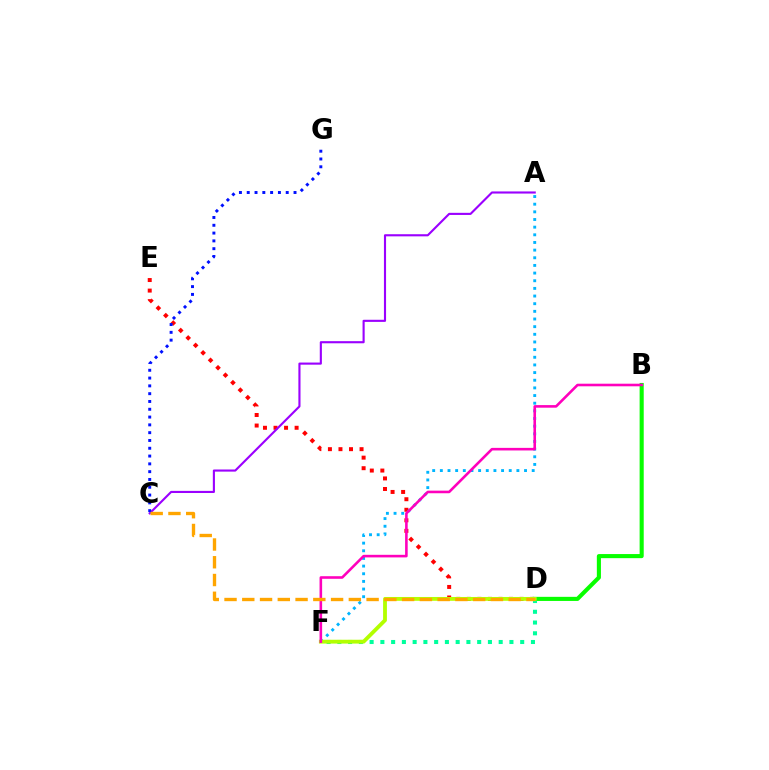{('D', 'F'): [{'color': '#00ff9d', 'line_style': 'dotted', 'thickness': 2.92}, {'color': '#b3ff00', 'line_style': 'solid', 'thickness': 2.75}], ('D', 'E'): [{'color': '#ff0000', 'line_style': 'dotted', 'thickness': 2.86}], ('B', 'D'): [{'color': '#08ff00', 'line_style': 'solid', 'thickness': 2.95}], ('A', 'F'): [{'color': '#00b5ff', 'line_style': 'dotted', 'thickness': 2.08}], ('A', 'C'): [{'color': '#9b00ff', 'line_style': 'solid', 'thickness': 1.53}], ('B', 'F'): [{'color': '#ff00bd', 'line_style': 'solid', 'thickness': 1.87}], ('C', 'G'): [{'color': '#0010ff', 'line_style': 'dotted', 'thickness': 2.12}], ('C', 'D'): [{'color': '#ffa500', 'line_style': 'dashed', 'thickness': 2.41}]}